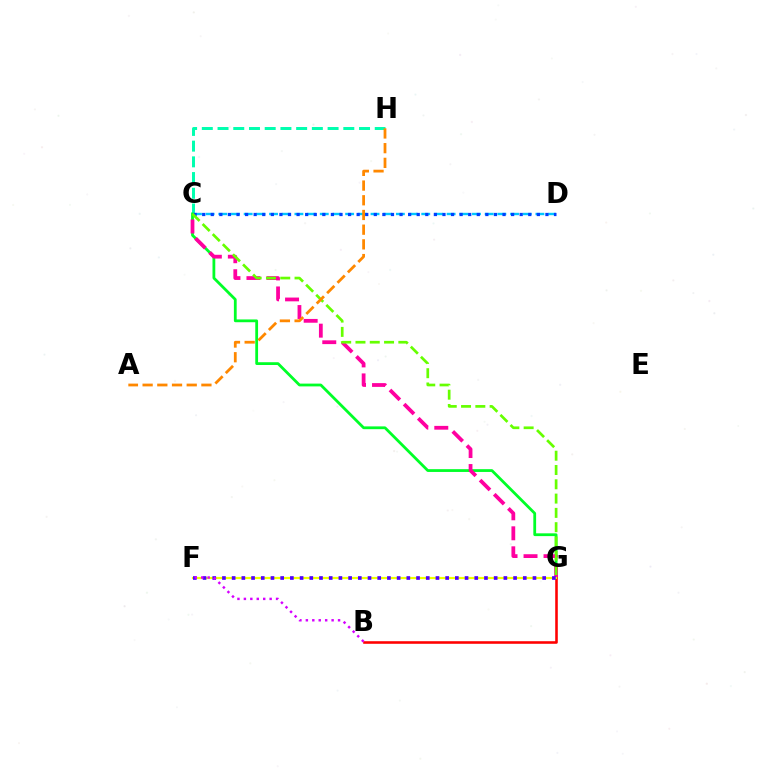{('C', 'H'): [{'color': '#00ffaf', 'line_style': 'dashed', 'thickness': 2.14}], ('C', 'G'): [{'color': '#00ff27', 'line_style': 'solid', 'thickness': 2.01}, {'color': '#ff00a0', 'line_style': 'dashed', 'thickness': 2.72}, {'color': '#66ff00', 'line_style': 'dashed', 'thickness': 1.94}], ('B', 'G'): [{'color': '#ff0000', 'line_style': 'solid', 'thickness': 1.86}], ('F', 'G'): [{'color': '#eeff00', 'line_style': 'solid', 'thickness': 1.57}, {'color': '#4f00ff', 'line_style': 'dotted', 'thickness': 2.64}], ('B', 'F'): [{'color': '#d600ff', 'line_style': 'dotted', 'thickness': 1.75}], ('C', 'D'): [{'color': '#00c7ff', 'line_style': 'dashed', 'thickness': 1.72}, {'color': '#003fff', 'line_style': 'dotted', 'thickness': 2.33}], ('A', 'H'): [{'color': '#ff8800', 'line_style': 'dashed', 'thickness': 2.0}]}